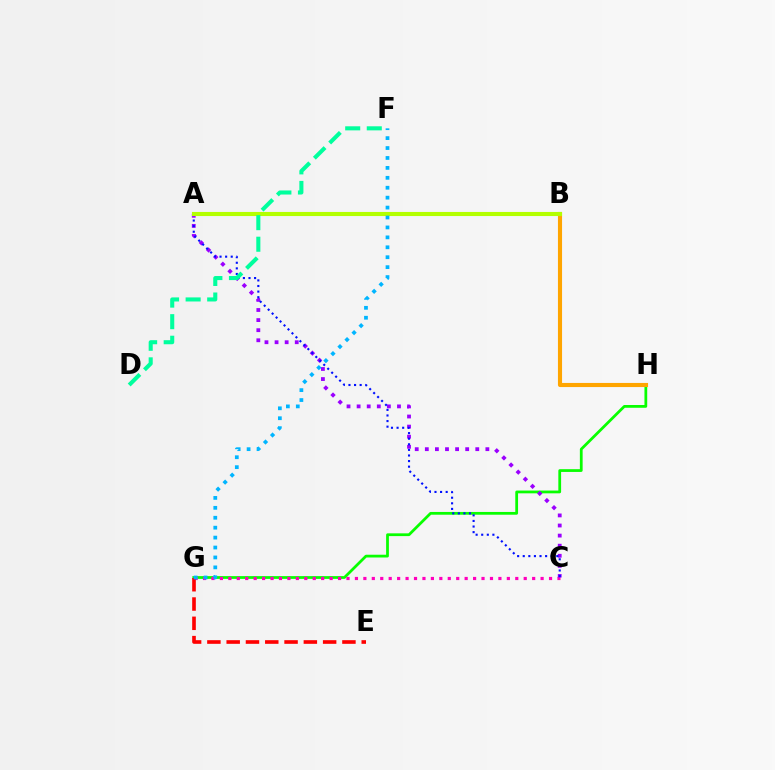{('G', 'H'): [{'color': '#08ff00', 'line_style': 'solid', 'thickness': 1.99}], ('C', 'G'): [{'color': '#ff00bd', 'line_style': 'dotted', 'thickness': 2.29}], ('B', 'H'): [{'color': '#ffa500', 'line_style': 'solid', 'thickness': 2.96}], ('E', 'G'): [{'color': '#ff0000', 'line_style': 'dashed', 'thickness': 2.62}], ('A', 'C'): [{'color': '#9b00ff', 'line_style': 'dotted', 'thickness': 2.74}, {'color': '#0010ff', 'line_style': 'dotted', 'thickness': 1.52}], ('A', 'B'): [{'color': '#b3ff00', 'line_style': 'solid', 'thickness': 2.95}], ('D', 'F'): [{'color': '#00ff9d', 'line_style': 'dashed', 'thickness': 2.93}], ('F', 'G'): [{'color': '#00b5ff', 'line_style': 'dotted', 'thickness': 2.7}]}